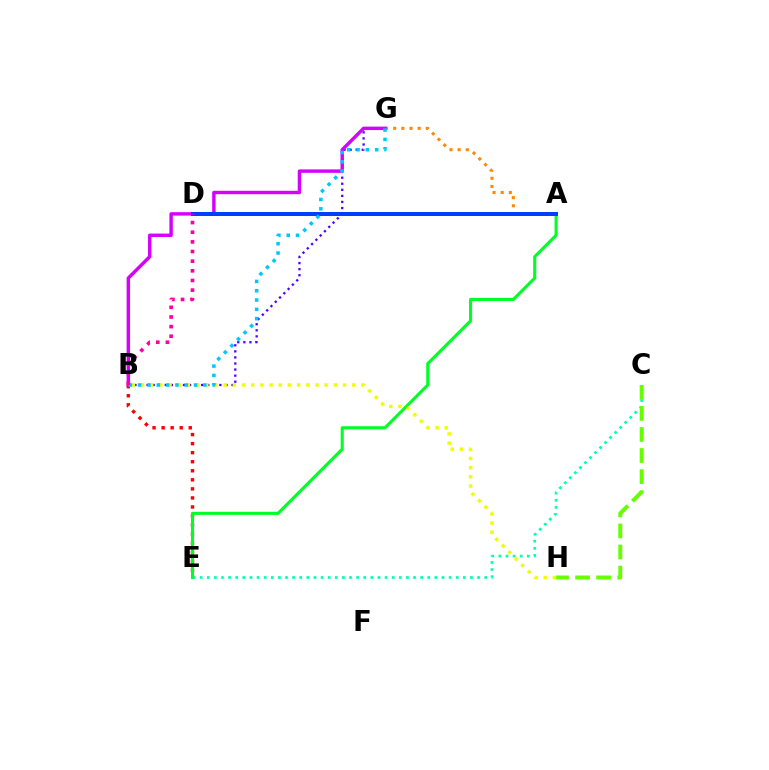{('B', 'G'): [{'color': '#4f00ff', 'line_style': 'dotted', 'thickness': 1.65}, {'color': '#d600ff', 'line_style': 'solid', 'thickness': 2.47}, {'color': '#00c7ff', 'line_style': 'dotted', 'thickness': 2.53}], ('C', 'E'): [{'color': '#00ffaf', 'line_style': 'dotted', 'thickness': 1.93}], ('B', 'E'): [{'color': '#ff0000', 'line_style': 'dotted', 'thickness': 2.46}], ('A', 'G'): [{'color': '#ff8800', 'line_style': 'dotted', 'thickness': 2.21}], ('A', 'E'): [{'color': '#00ff27', 'line_style': 'solid', 'thickness': 2.23}], ('C', 'H'): [{'color': '#66ff00', 'line_style': 'dashed', 'thickness': 2.86}], ('A', 'D'): [{'color': '#003fff', 'line_style': 'solid', 'thickness': 2.88}], ('B', 'H'): [{'color': '#eeff00', 'line_style': 'dotted', 'thickness': 2.49}], ('B', 'D'): [{'color': '#ff00a0', 'line_style': 'dotted', 'thickness': 2.62}]}